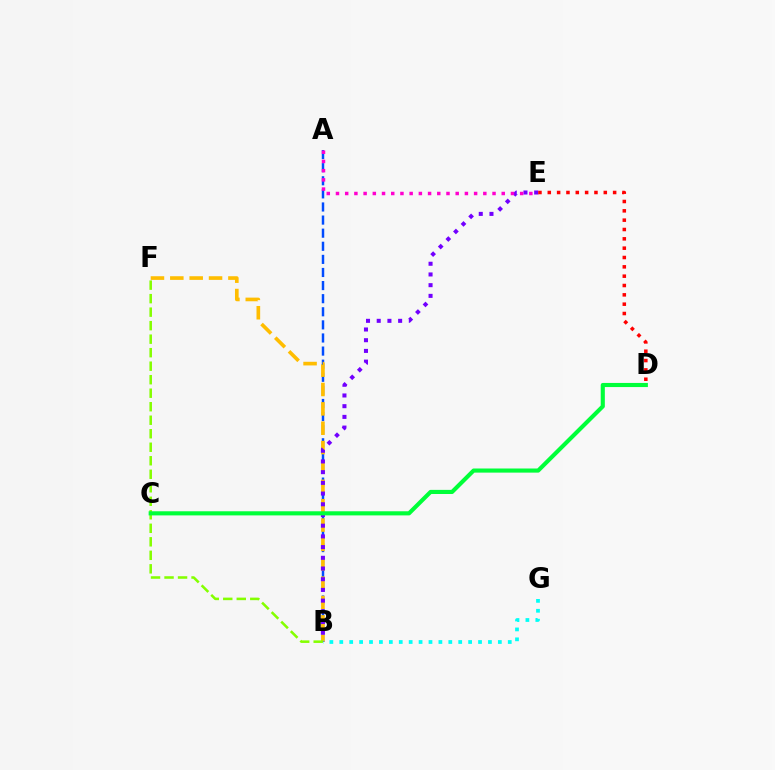{('A', 'B'): [{'color': '#004bff', 'line_style': 'dashed', 'thickness': 1.78}], ('B', 'F'): [{'color': '#ffbd00', 'line_style': 'dashed', 'thickness': 2.63}, {'color': '#84ff00', 'line_style': 'dashed', 'thickness': 1.84}], ('B', 'E'): [{'color': '#7200ff', 'line_style': 'dotted', 'thickness': 2.91}], ('B', 'G'): [{'color': '#00fff6', 'line_style': 'dotted', 'thickness': 2.69}], ('A', 'E'): [{'color': '#ff00cf', 'line_style': 'dotted', 'thickness': 2.5}], ('D', 'E'): [{'color': '#ff0000', 'line_style': 'dotted', 'thickness': 2.54}], ('C', 'D'): [{'color': '#00ff39', 'line_style': 'solid', 'thickness': 2.97}]}